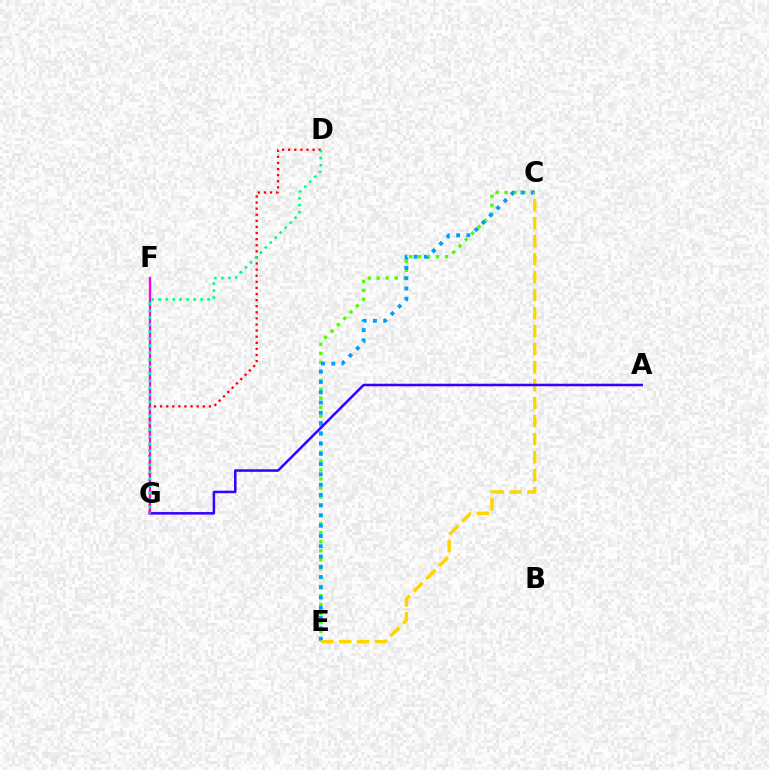{('C', 'E'): [{'color': '#4fff00', 'line_style': 'dotted', 'thickness': 2.44}, {'color': '#009eff', 'line_style': 'dotted', 'thickness': 2.79}, {'color': '#ffd500', 'line_style': 'dashed', 'thickness': 2.45}], ('D', 'G'): [{'color': '#ff0000', 'line_style': 'dotted', 'thickness': 1.66}, {'color': '#00ff86', 'line_style': 'dotted', 'thickness': 1.91}], ('A', 'G'): [{'color': '#3700ff', 'line_style': 'solid', 'thickness': 1.83}], ('F', 'G'): [{'color': '#ff00ed', 'line_style': 'solid', 'thickness': 1.68}]}